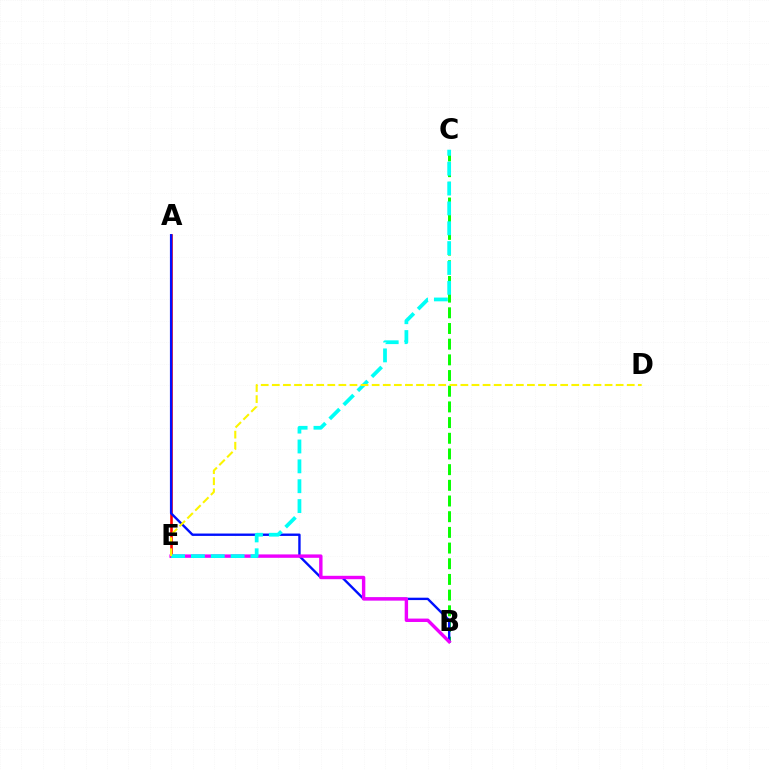{('B', 'C'): [{'color': '#08ff00', 'line_style': 'dashed', 'thickness': 2.13}], ('A', 'E'): [{'color': '#ff0000', 'line_style': 'solid', 'thickness': 1.88}], ('A', 'B'): [{'color': '#0010ff', 'line_style': 'solid', 'thickness': 1.72}], ('B', 'E'): [{'color': '#ee00ff', 'line_style': 'solid', 'thickness': 2.45}], ('C', 'E'): [{'color': '#00fff6', 'line_style': 'dashed', 'thickness': 2.7}], ('D', 'E'): [{'color': '#fcf500', 'line_style': 'dashed', 'thickness': 1.51}]}